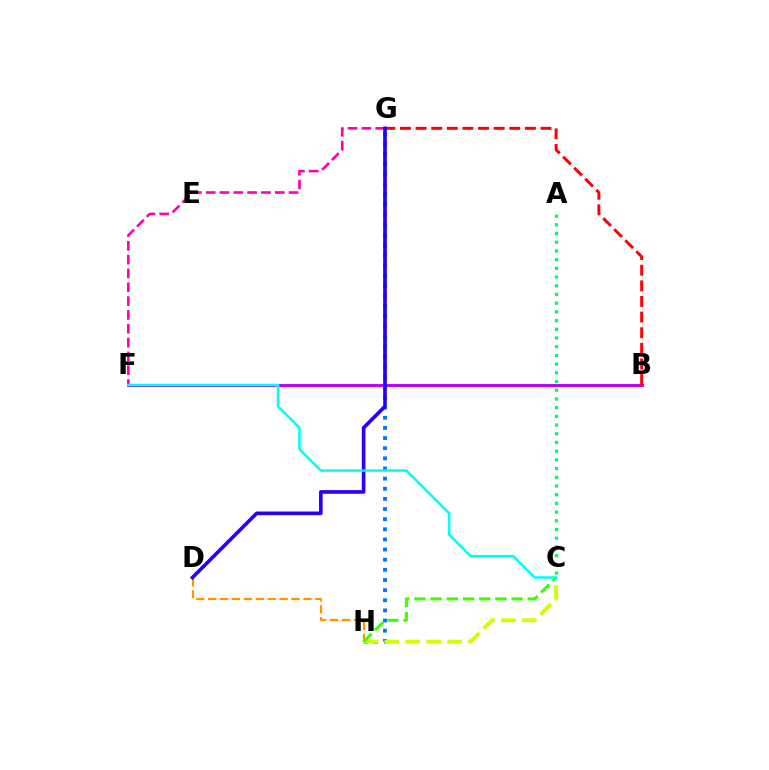{('B', 'F'): [{'color': '#b900ff', 'line_style': 'solid', 'thickness': 2.09}], ('G', 'H'): [{'color': '#0074ff', 'line_style': 'dotted', 'thickness': 2.75}], ('D', 'H'): [{'color': '#ff9400', 'line_style': 'dashed', 'thickness': 1.62}], ('B', 'G'): [{'color': '#ff0000', 'line_style': 'dashed', 'thickness': 2.12}], ('F', 'G'): [{'color': '#ff00ac', 'line_style': 'dashed', 'thickness': 1.88}], ('C', 'H'): [{'color': '#d1ff00', 'line_style': 'dashed', 'thickness': 2.84}, {'color': '#3dff00', 'line_style': 'dashed', 'thickness': 2.2}], ('D', 'G'): [{'color': '#2500ff', 'line_style': 'solid', 'thickness': 2.61}], ('A', 'C'): [{'color': '#00ff5c', 'line_style': 'dotted', 'thickness': 2.37}], ('C', 'F'): [{'color': '#00fff6', 'line_style': 'solid', 'thickness': 1.83}]}